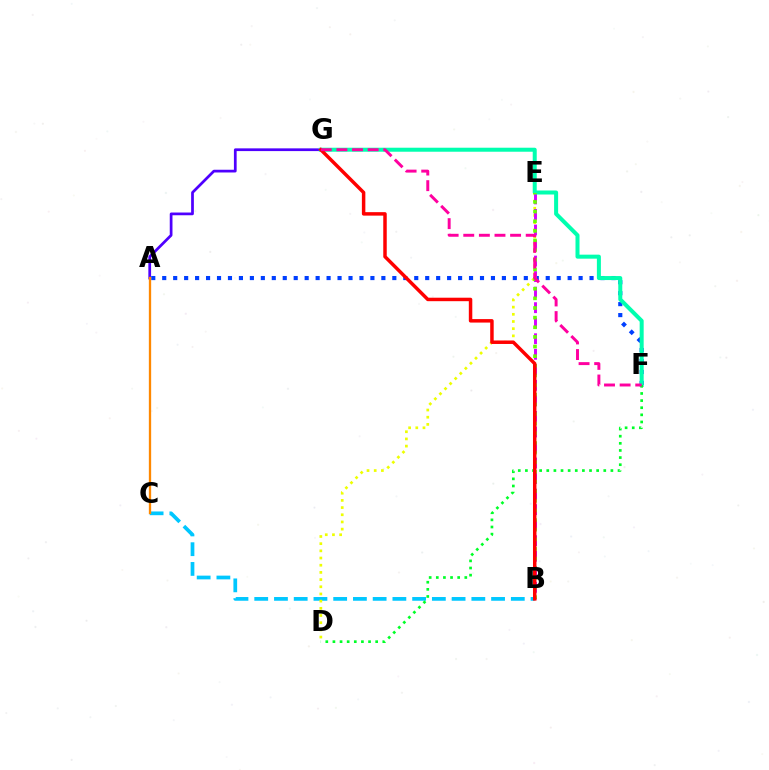{('A', 'G'): [{'color': '#4f00ff', 'line_style': 'solid', 'thickness': 1.97}], ('B', 'C'): [{'color': '#00c7ff', 'line_style': 'dashed', 'thickness': 2.68}], ('A', 'F'): [{'color': '#003fff', 'line_style': 'dotted', 'thickness': 2.98}], ('A', 'C'): [{'color': '#ff8800', 'line_style': 'solid', 'thickness': 1.66}], ('D', 'E'): [{'color': '#eeff00', 'line_style': 'dotted', 'thickness': 1.95}], ('B', 'E'): [{'color': '#d600ff', 'line_style': 'dashed', 'thickness': 2.11}, {'color': '#66ff00', 'line_style': 'dotted', 'thickness': 2.62}], ('F', 'G'): [{'color': '#00ffaf', 'line_style': 'solid', 'thickness': 2.89}, {'color': '#ff00a0', 'line_style': 'dashed', 'thickness': 2.12}], ('D', 'F'): [{'color': '#00ff27', 'line_style': 'dotted', 'thickness': 1.94}], ('B', 'G'): [{'color': '#ff0000', 'line_style': 'solid', 'thickness': 2.5}]}